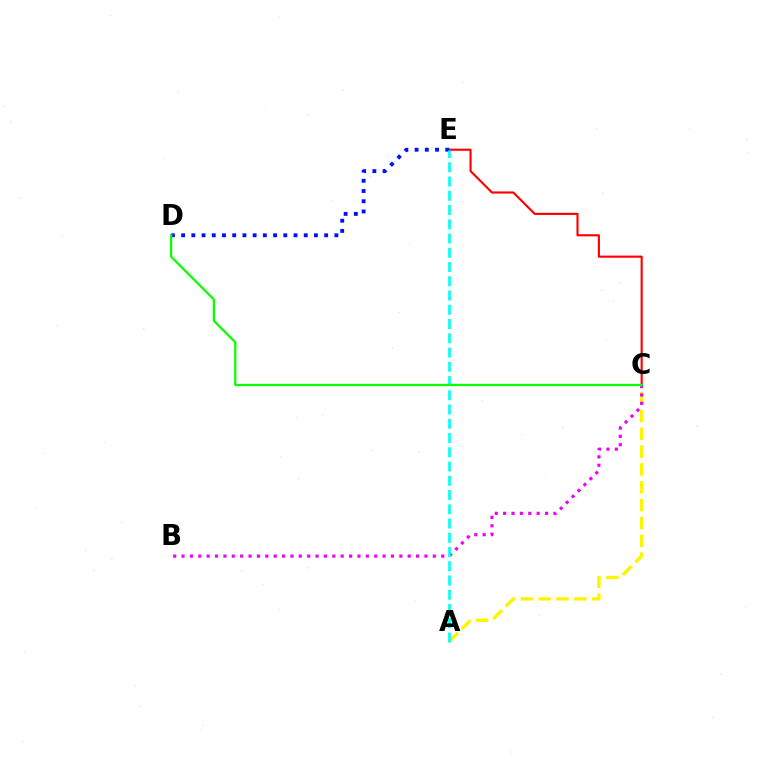{('C', 'E'): [{'color': '#ff0000', 'line_style': 'solid', 'thickness': 1.54}], ('A', 'C'): [{'color': '#fcf500', 'line_style': 'dashed', 'thickness': 2.42}], ('B', 'C'): [{'color': '#ee00ff', 'line_style': 'dotted', 'thickness': 2.28}], ('D', 'E'): [{'color': '#0010ff', 'line_style': 'dotted', 'thickness': 2.78}], ('A', 'E'): [{'color': '#00fff6', 'line_style': 'dashed', 'thickness': 1.94}], ('C', 'D'): [{'color': '#08ff00', 'line_style': 'solid', 'thickness': 1.62}]}